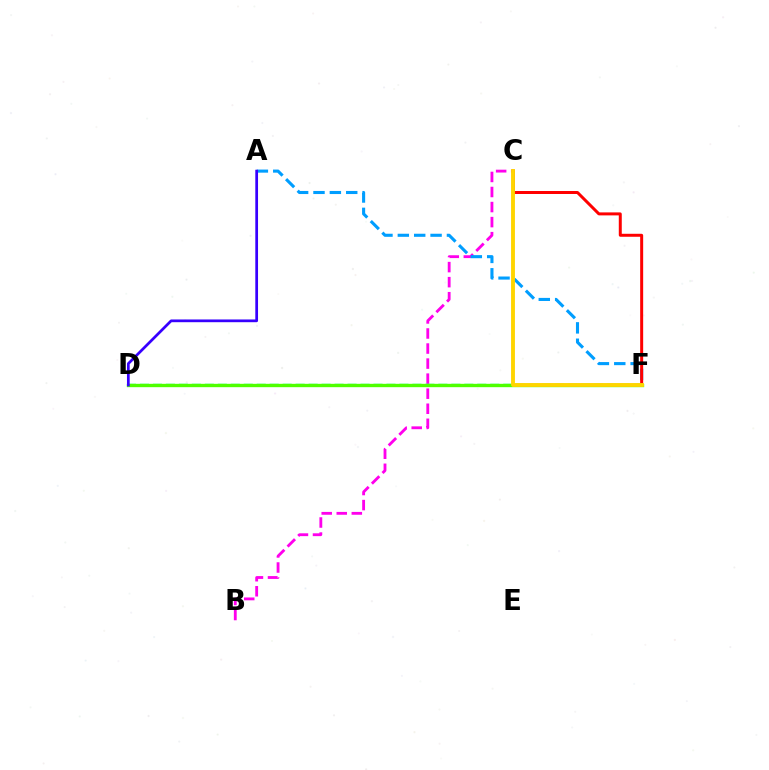{('B', 'C'): [{'color': '#ff00ed', 'line_style': 'dashed', 'thickness': 2.04}], ('A', 'F'): [{'color': '#009eff', 'line_style': 'dashed', 'thickness': 2.22}], ('C', 'F'): [{'color': '#ff0000', 'line_style': 'solid', 'thickness': 2.15}, {'color': '#ffd500', 'line_style': 'solid', 'thickness': 2.78}], ('D', 'F'): [{'color': '#00ff86', 'line_style': 'dashed', 'thickness': 1.76}, {'color': '#4fff00', 'line_style': 'solid', 'thickness': 2.41}], ('A', 'D'): [{'color': '#3700ff', 'line_style': 'solid', 'thickness': 1.97}]}